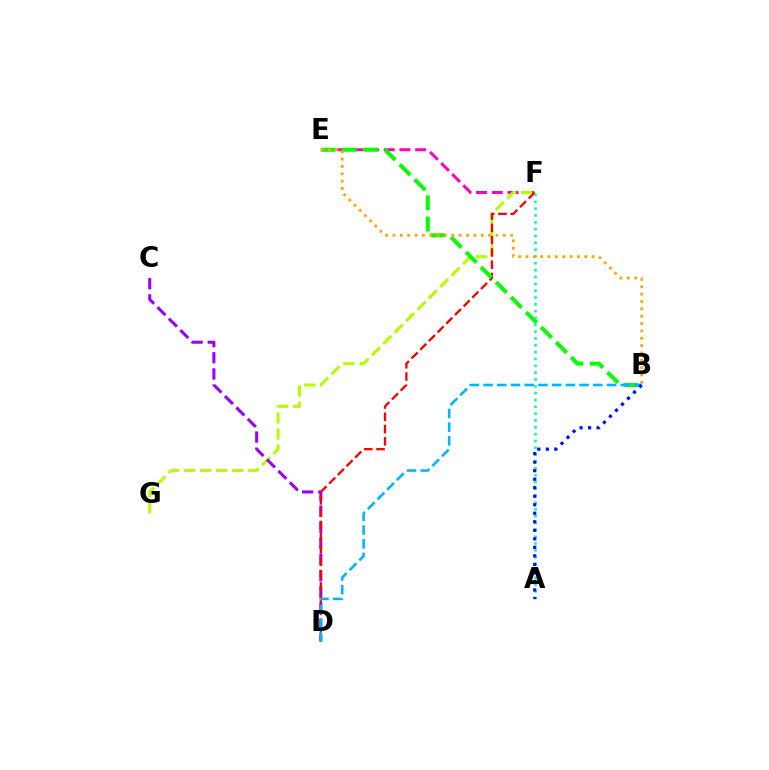{('E', 'F'): [{'color': '#ff00bd', 'line_style': 'dashed', 'thickness': 2.14}], ('F', 'G'): [{'color': '#b3ff00', 'line_style': 'dashed', 'thickness': 2.19}], ('C', 'D'): [{'color': '#9b00ff', 'line_style': 'dashed', 'thickness': 2.2}], ('D', 'F'): [{'color': '#ff0000', 'line_style': 'dashed', 'thickness': 1.67}], ('B', 'E'): [{'color': '#08ff00', 'line_style': 'dashed', 'thickness': 2.89}, {'color': '#ffa500', 'line_style': 'dotted', 'thickness': 2.0}], ('A', 'F'): [{'color': '#00ff9d', 'line_style': 'dotted', 'thickness': 1.86}], ('B', 'D'): [{'color': '#00b5ff', 'line_style': 'dashed', 'thickness': 1.86}], ('A', 'B'): [{'color': '#0010ff', 'line_style': 'dotted', 'thickness': 2.32}]}